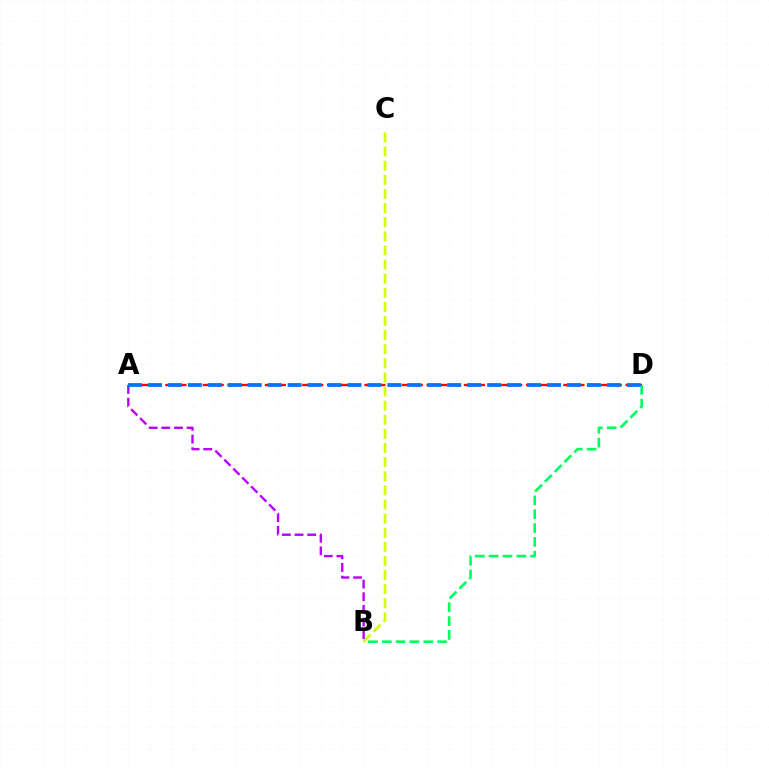{('A', 'D'): [{'color': '#ff0000', 'line_style': 'dashed', 'thickness': 1.69}, {'color': '#0074ff', 'line_style': 'dashed', 'thickness': 2.71}], ('B', 'D'): [{'color': '#00ff5c', 'line_style': 'dashed', 'thickness': 1.88}], ('B', 'C'): [{'color': '#d1ff00', 'line_style': 'dashed', 'thickness': 1.92}], ('A', 'B'): [{'color': '#b900ff', 'line_style': 'dashed', 'thickness': 1.72}]}